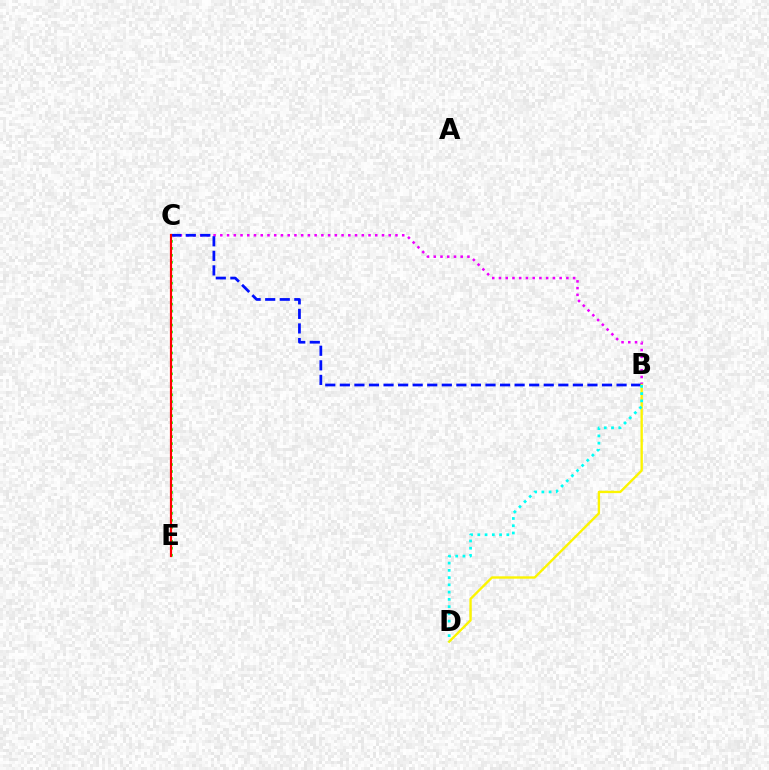{('B', 'C'): [{'color': '#ee00ff', 'line_style': 'dotted', 'thickness': 1.83}, {'color': '#0010ff', 'line_style': 'dashed', 'thickness': 1.98}], ('C', 'E'): [{'color': '#08ff00', 'line_style': 'dotted', 'thickness': 1.89}, {'color': '#ff0000', 'line_style': 'solid', 'thickness': 1.57}], ('B', 'D'): [{'color': '#fcf500', 'line_style': 'solid', 'thickness': 1.7}, {'color': '#00fff6', 'line_style': 'dotted', 'thickness': 1.97}]}